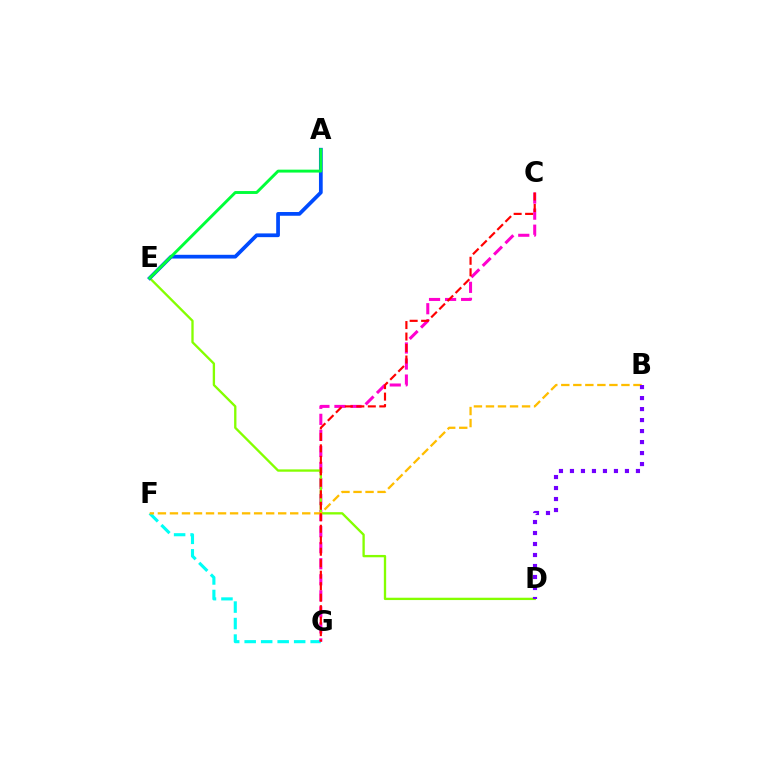{('F', 'G'): [{'color': '#00fff6', 'line_style': 'dashed', 'thickness': 2.24}], ('C', 'G'): [{'color': '#ff00cf', 'line_style': 'dashed', 'thickness': 2.18}, {'color': '#ff0000', 'line_style': 'dashed', 'thickness': 1.56}], ('D', 'E'): [{'color': '#84ff00', 'line_style': 'solid', 'thickness': 1.68}], ('A', 'E'): [{'color': '#004bff', 'line_style': 'solid', 'thickness': 2.69}, {'color': '#00ff39', 'line_style': 'solid', 'thickness': 2.09}], ('B', 'F'): [{'color': '#ffbd00', 'line_style': 'dashed', 'thickness': 1.63}], ('B', 'D'): [{'color': '#7200ff', 'line_style': 'dotted', 'thickness': 2.99}]}